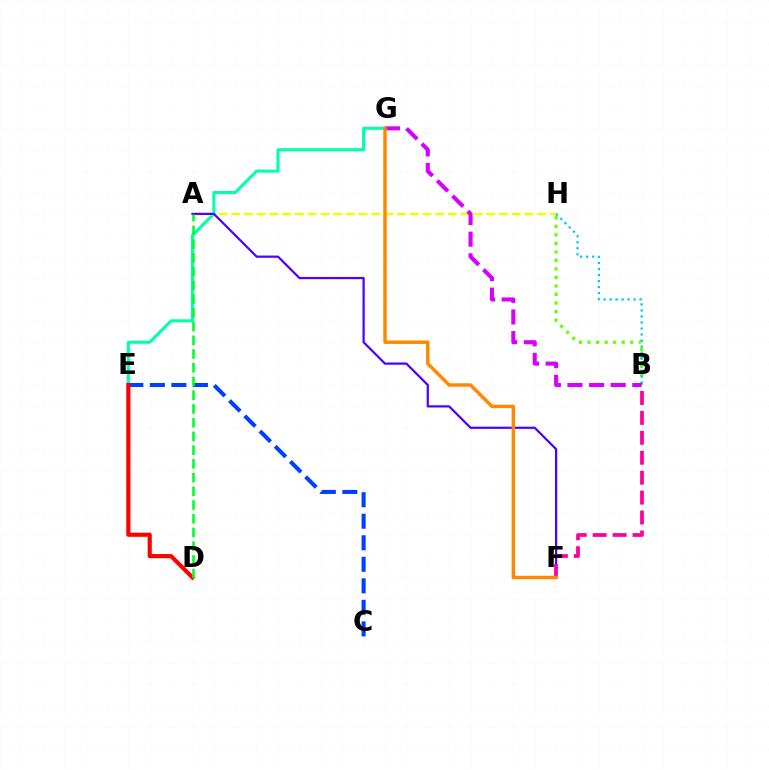{('B', 'H'): [{'color': '#66ff00', 'line_style': 'dotted', 'thickness': 2.32}, {'color': '#00c7ff', 'line_style': 'dotted', 'thickness': 1.63}], ('E', 'G'): [{'color': '#00ffaf', 'line_style': 'solid', 'thickness': 2.24}], ('A', 'H'): [{'color': '#eeff00', 'line_style': 'dashed', 'thickness': 1.73}], ('B', 'G'): [{'color': '#d600ff', 'line_style': 'dashed', 'thickness': 2.94}], ('C', 'E'): [{'color': '#003fff', 'line_style': 'dashed', 'thickness': 2.92}], ('A', 'F'): [{'color': '#4f00ff', 'line_style': 'solid', 'thickness': 1.61}], ('B', 'F'): [{'color': '#ff00a0', 'line_style': 'dashed', 'thickness': 2.71}], ('D', 'E'): [{'color': '#ff0000', 'line_style': 'solid', 'thickness': 2.98}], ('F', 'G'): [{'color': '#ff8800', 'line_style': 'solid', 'thickness': 2.48}], ('A', 'D'): [{'color': '#00ff27', 'line_style': 'dashed', 'thickness': 1.87}]}